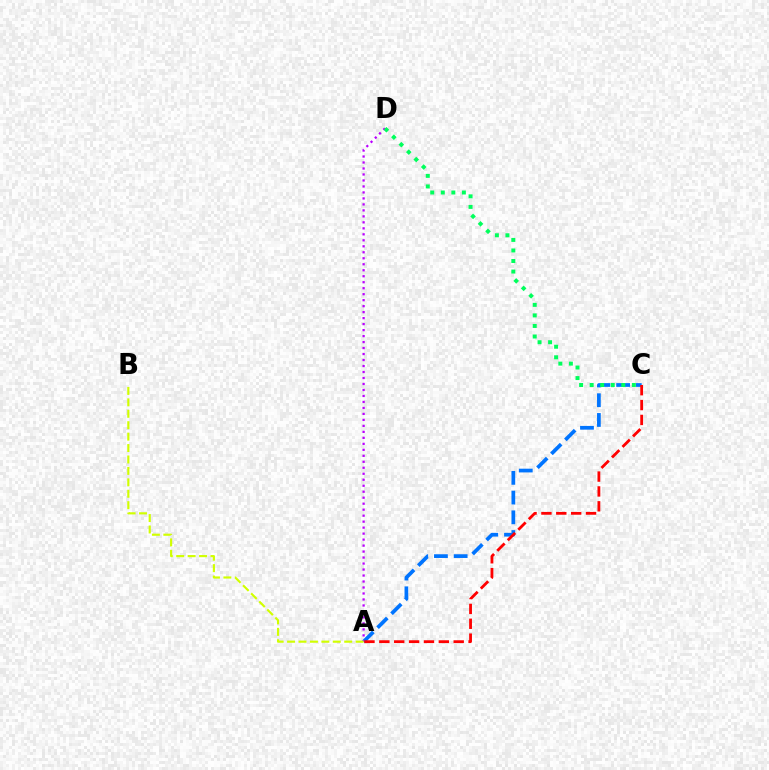{('A', 'C'): [{'color': '#0074ff', 'line_style': 'dashed', 'thickness': 2.68}, {'color': '#ff0000', 'line_style': 'dashed', 'thickness': 2.02}], ('A', 'D'): [{'color': '#b900ff', 'line_style': 'dotted', 'thickness': 1.63}], ('C', 'D'): [{'color': '#00ff5c', 'line_style': 'dotted', 'thickness': 2.86}], ('A', 'B'): [{'color': '#d1ff00', 'line_style': 'dashed', 'thickness': 1.55}]}